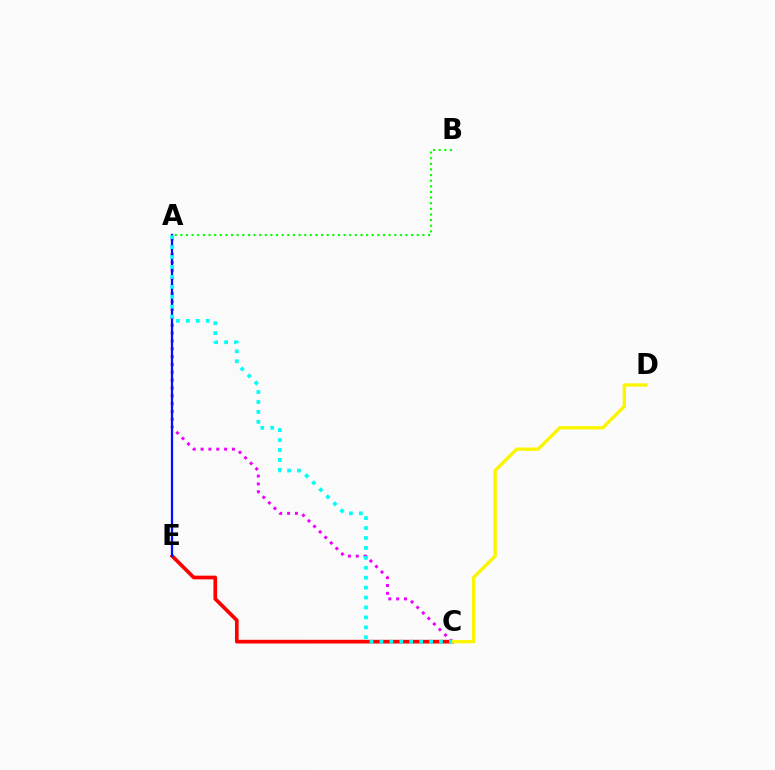{('C', 'E'): [{'color': '#ff0000', 'line_style': 'solid', 'thickness': 2.65}], ('A', 'C'): [{'color': '#ee00ff', 'line_style': 'dotted', 'thickness': 2.13}, {'color': '#00fff6', 'line_style': 'dotted', 'thickness': 2.7}], ('C', 'D'): [{'color': '#fcf500', 'line_style': 'solid', 'thickness': 2.41}], ('A', 'E'): [{'color': '#0010ff', 'line_style': 'solid', 'thickness': 1.63}], ('A', 'B'): [{'color': '#08ff00', 'line_style': 'dotted', 'thickness': 1.53}]}